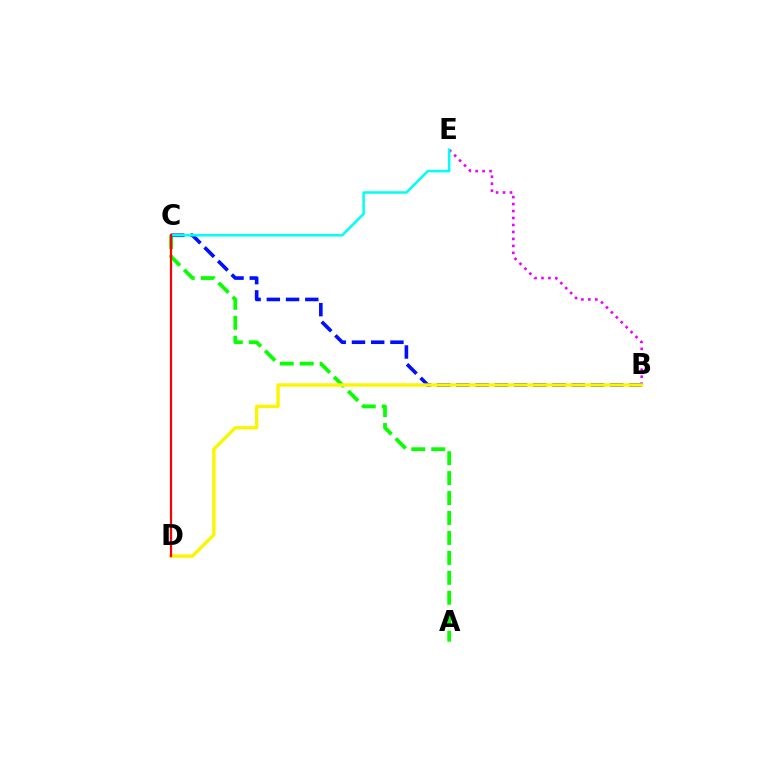{('B', 'E'): [{'color': '#ee00ff', 'line_style': 'dotted', 'thickness': 1.89}], ('A', 'C'): [{'color': '#08ff00', 'line_style': 'dashed', 'thickness': 2.71}], ('B', 'C'): [{'color': '#0010ff', 'line_style': 'dashed', 'thickness': 2.61}], ('B', 'D'): [{'color': '#fcf500', 'line_style': 'solid', 'thickness': 2.42}], ('C', 'E'): [{'color': '#00fff6', 'line_style': 'solid', 'thickness': 1.81}], ('C', 'D'): [{'color': '#ff0000', 'line_style': 'solid', 'thickness': 1.6}]}